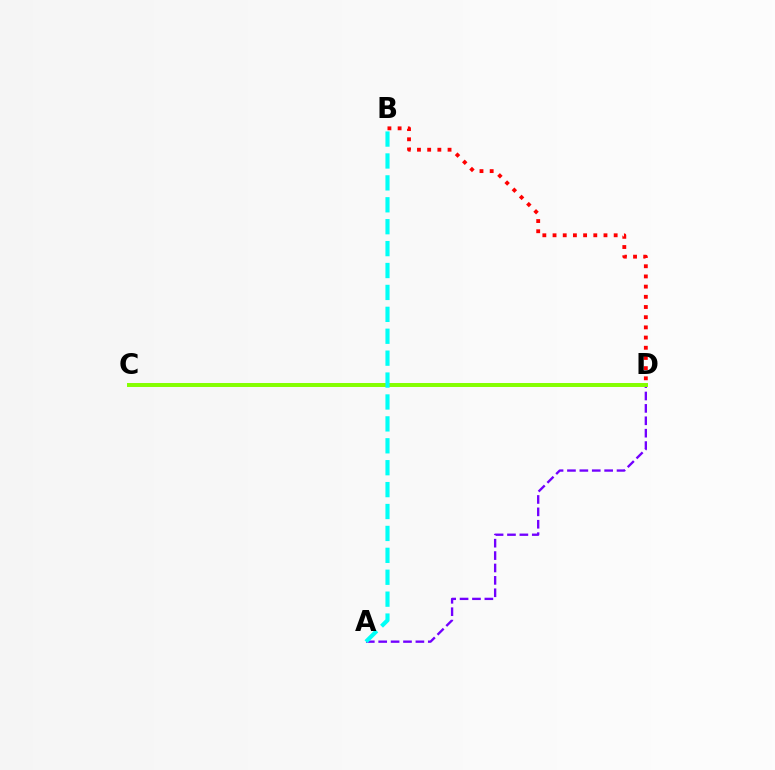{('A', 'D'): [{'color': '#7200ff', 'line_style': 'dashed', 'thickness': 1.68}], ('C', 'D'): [{'color': '#84ff00', 'line_style': 'solid', 'thickness': 2.85}], ('A', 'B'): [{'color': '#00fff6', 'line_style': 'dashed', 'thickness': 2.98}], ('B', 'D'): [{'color': '#ff0000', 'line_style': 'dotted', 'thickness': 2.77}]}